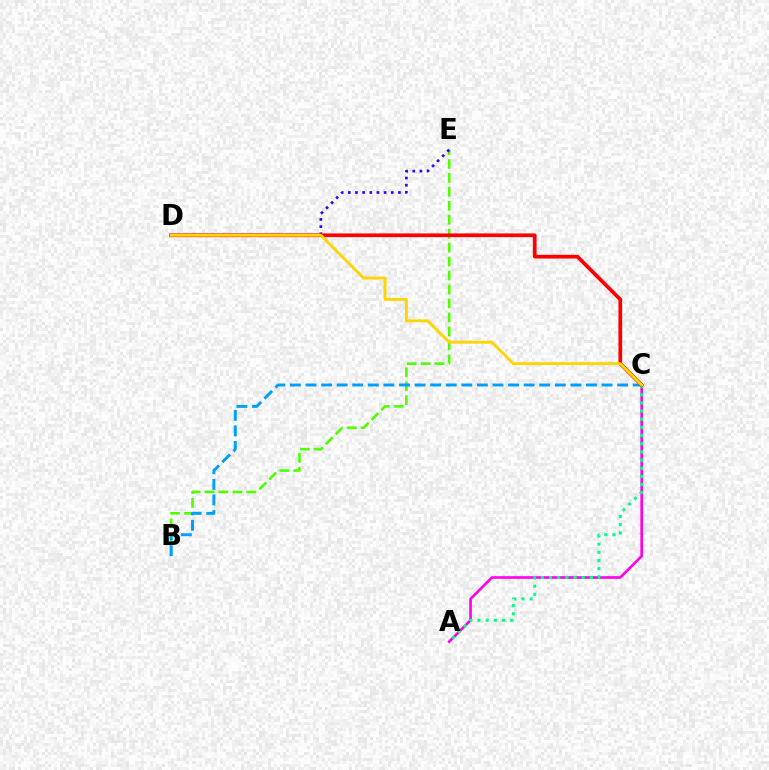{('B', 'E'): [{'color': '#4fff00', 'line_style': 'dashed', 'thickness': 1.9}], ('A', 'C'): [{'color': '#ff00ed', 'line_style': 'solid', 'thickness': 1.89}, {'color': '#00ff86', 'line_style': 'dotted', 'thickness': 2.22}], ('B', 'C'): [{'color': '#009eff', 'line_style': 'dashed', 'thickness': 2.12}], ('D', 'E'): [{'color': '#3700ff', 'line_style': 'dotted', 'thickness': 1.94}], ('C', 'D'): [{'color': '#ff0000', 'line_style': 'solid', 'thickness': 2.69}, {'color': '#ffd500', 'line_style': 'solid', 'thickness': 2.07}]}